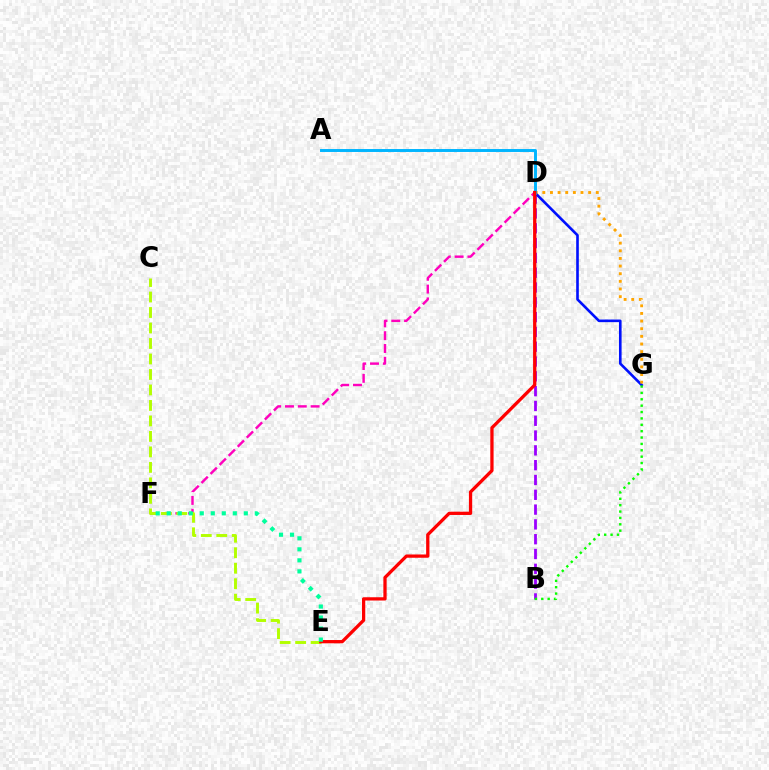{('D', 'F'): [{'color': '#ff00bd', 'line_style': 'dashed', 'thickness': 1.74}], ('B', 'D'): [{'color': '#9b00ff', 'line_style': 'dashed', 'thickness': 2.01}], ('D', 'G'): [{'color': '#0010ff', 'line_style': 'solid', 'thickness': 1.89}, {'color': '#ffa500', 'line_style': 'dotted', 'thickness': 2.08}], ('A', 'D'): [{'color': '#00b5ff', 'line_style': 'solid', 'thickness': 2.12}], ('B', 'G'): [{'color': '#08ff00', 'line_style': 'dotted', 'thickness': 1.73}], ('C', 'E'): [{'color': '#b3ff00', 'line_style': 'dashed', 'thickness': 2.1}], ('D', 'E'): [{'color': '#ff0000', 'line_style': 'solid', 'thickness': 2.36}], ('E', 'F'): [{'color': '#00ff9d', 'line_style': 'dotted', 'thickness': 2.99}]}